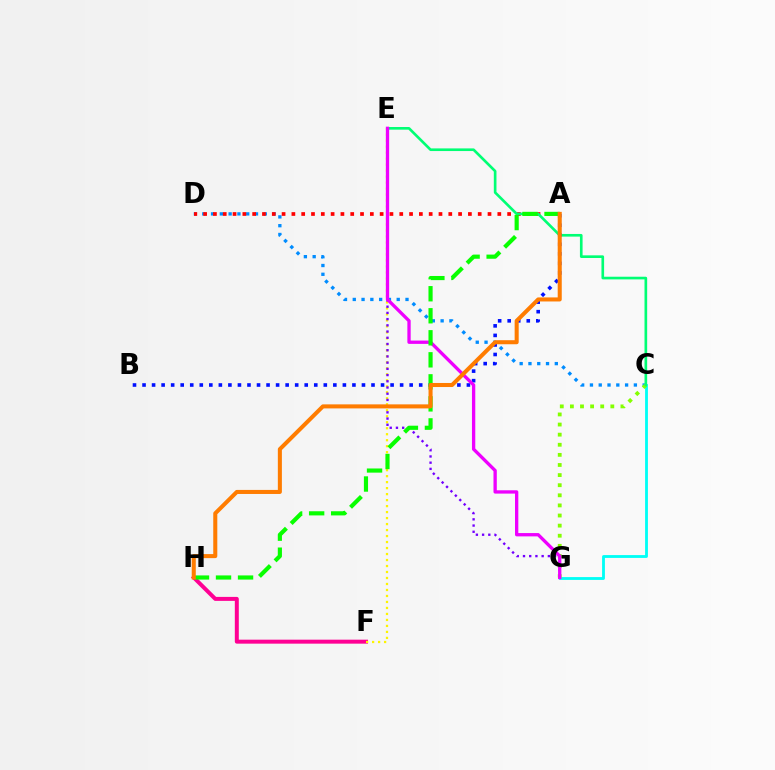{('C', 'G'): [{'color': '#00fff6', 'line_style': 'solid', 'thickness': 2.04}, {'color': '#84ff00', 'line_style': 'dotted', 'thickness': 2.75}], ('C', 'D'): [{'color': '#008cff', 'line_style': 'dotted', 'thickness': 2.39}], ('F', 'H'): [{'color': '#ff0094', 'line_style': 'solid', 'thickness': 2.87}], ('A', 'D'): [{'color': '#ff0000', 'line_style': 'dotted', 'thickness': 2.66}], ('C', 'E'): [{'color': '#00ff74', 'line_style': 'solid', 'thickness': 1.91}], ('A', 'B'): [{'color': '#0010ff', 'line_style': 'dotted', 'thickness': 2.59}], ('E', 'F'): [{'color': '#fcf500', 'line_style': 'dotted', 'thickness': 1.63}], ('E', 'G'): [{'color': '#7200ff', 'line_style': 'dotted', 'thickness': 1.69}, {'color': '#ee00ff', 'line_style': 'solid', 'thickness': 2.39}], ('A', 'H'): [{'color': '#08ff00', 'line_style': 'dashed', 'thickness': 2.99}, {'color': '#ff7c00', 'line_style': 'solid', 'thickness': 2.91}]}